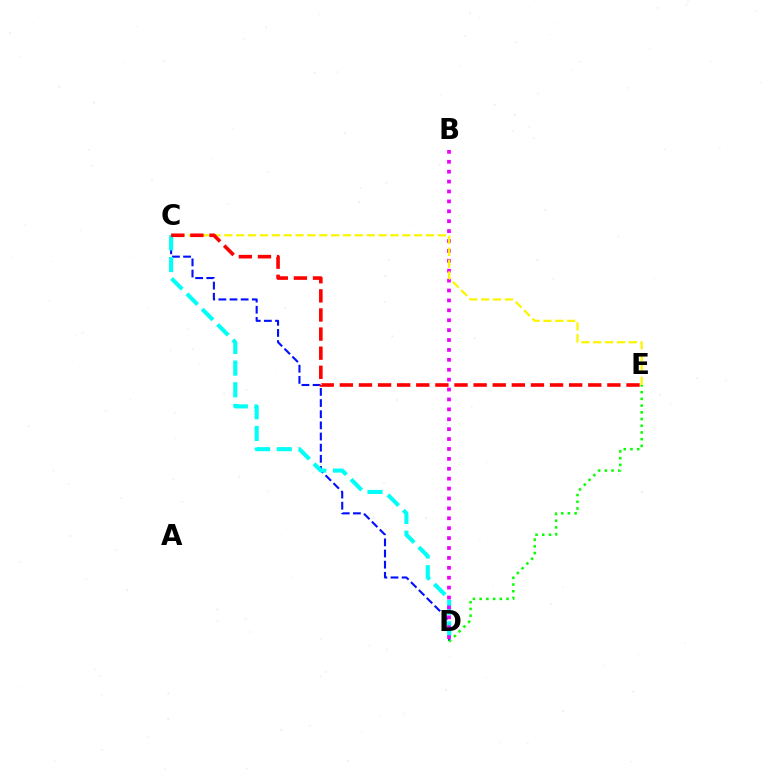{('C', 'D'): [{'color': '#0010ff', 'line_style': 'dashed', 'thickness': 1.51}, {'color': '#00fff6', 'line_style': 'dashed', 'thickness': 2.95}], ('B', 'D'): [{'color': '#ee00ff', 'line_style': 'dotted', 'thickness': 2.69}], ('C', 'E'): [{'color': '#fcf500', 'line_style': 'dashed', 'thickness': 1.61}, {'color': '#ff0000', 'line_style': 'dashed', 'thickness': 2.6}], ('D', 'E'): [{'color': '#08ff00', 'line_style': 'dotted', 'thickness': 1.83}]}